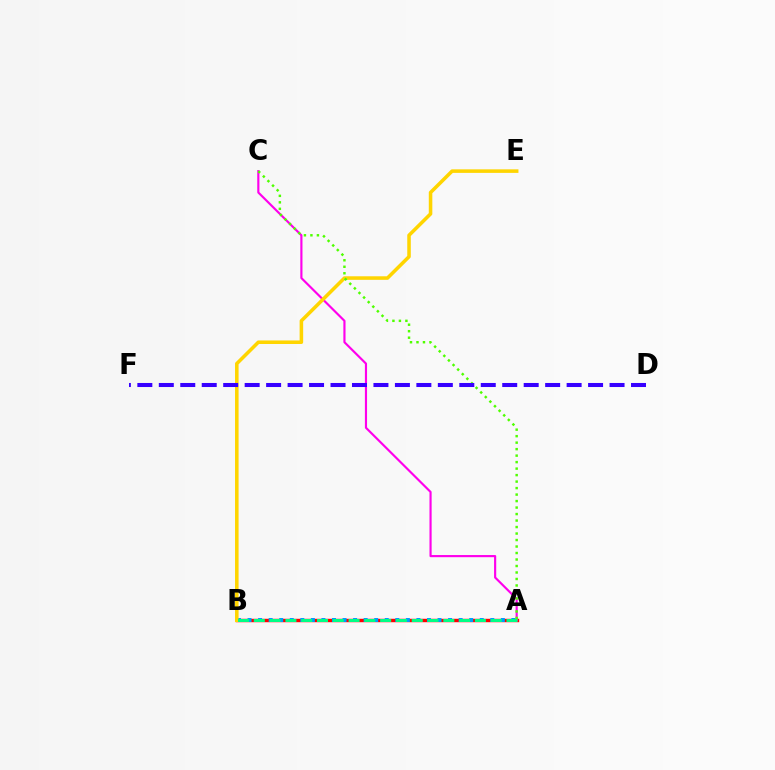{('A', 'B'): [{'color': '#ff0000', 'line_style': 'solid', 'thickness': 2.47}, {'color': '#009eff', 'line_style': 'dotted', 'thickness': 2.87}, {'color': '#00ff86', 'line_style': 'dashed', 'thickness': 2.15}], ('A', 'C'): [{'color': '#ff00ed', 'line_style': 'solid', 'thickness': 1.55}, {'color': '#4fff00', 'line_style': 'dotted', 'thickness': 1.76}], ('B', 'E'): [{'color': '#ffd500', 'line_style': 'solid', 'thickness': 2.55}], ('D', 'F'): [{'color': '#3700ff', 'line_style': 'dashed', 'thickness': 2.92}]}